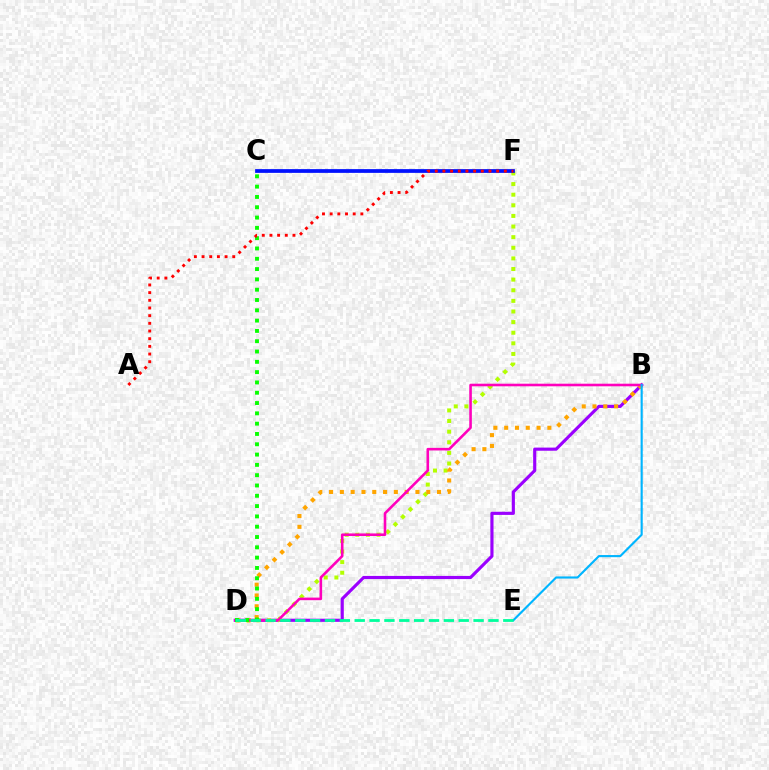{('B', 'D'): [{'color': '#9b00ff', 'line_style': 'solid', 'thickness': 2.26}, {'color': '#ffa500', 'line_style': 'dotted', 'thickness': 2.93}, {'color': '#ff00bd', 'line_style': 'solid', 'thickness': 1.86}], ('D', 'F'): [{'color': '#b3ff00', 'line_style': 'dotted', 'thickness': 2.88}], ('C', 'D'): [{'color': '#08ff00', 'line_style': 'dotted', 'thickness': 2.8}], ('C', 'F'): [{'color': '#0010ff', 'line_style': 'solid', 'thickness': 2.7}], ('B', 'E'): [{'color': '#00b5ff', 'line_style': 'solid', 'thickness': 1.53}], ('A', 'F'): [{'color': '#ff0000', 'line_style': 'dotted', 'thickness': 2.09}], ('D', 'E'): [{'color': '#00ff9d', 'line_style': 'dashed', 'thickness': 2.02}]}